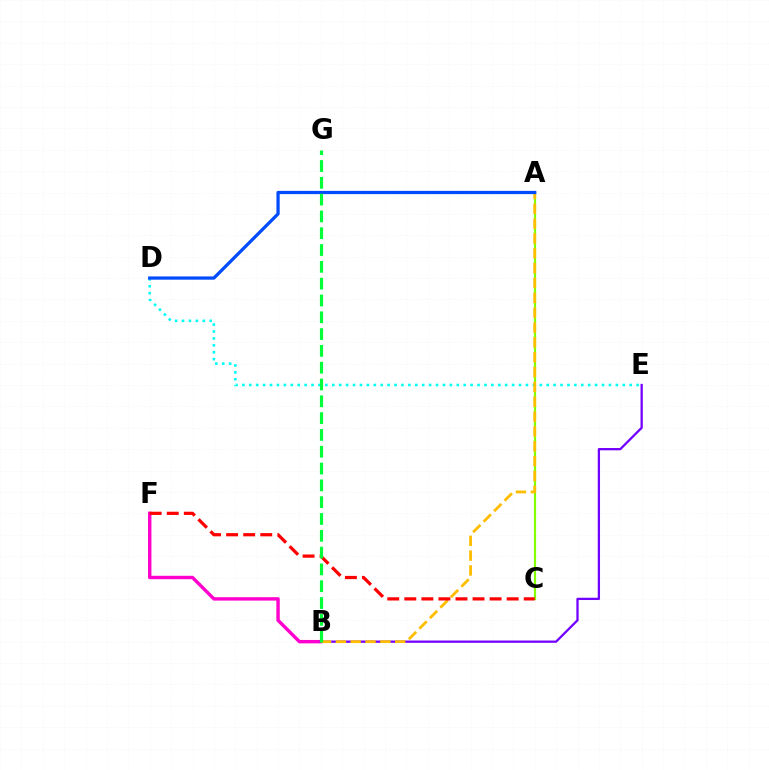{('A', 'C'): [{'color': '#84ff00', 'line_style': 'solid', 'thickness': 1.59}], ('B', 'F'): [{'color': '#ff00cf', 'line_style': 'solid', 'thickness': 2.46}], ('D', 'E'): [{'color': '#00fff6', 'line_style': 'dotted', 'thickness': 1.88}], ('B', 'E'): [{'color': '#7200ff', 'line_style': 'solid', 'thickness': 1.64}], ('A', 'B'): [{'color': '#ffbd00', 'line_style': 'dashed', 'thickness': 2.02}], ('A', 'D'): [{'color': '#004bff', 'line_style': 'solid', 'thickness': 2.33}], ('C', 'F'): [{'color': '#ff0000', 'line_style': 'dashed', 'thickness': 2.32}], ('B', 'G'): [{'color': '#00ff39', 'line_style': 'dashed', 'thickness': 2.28}]}